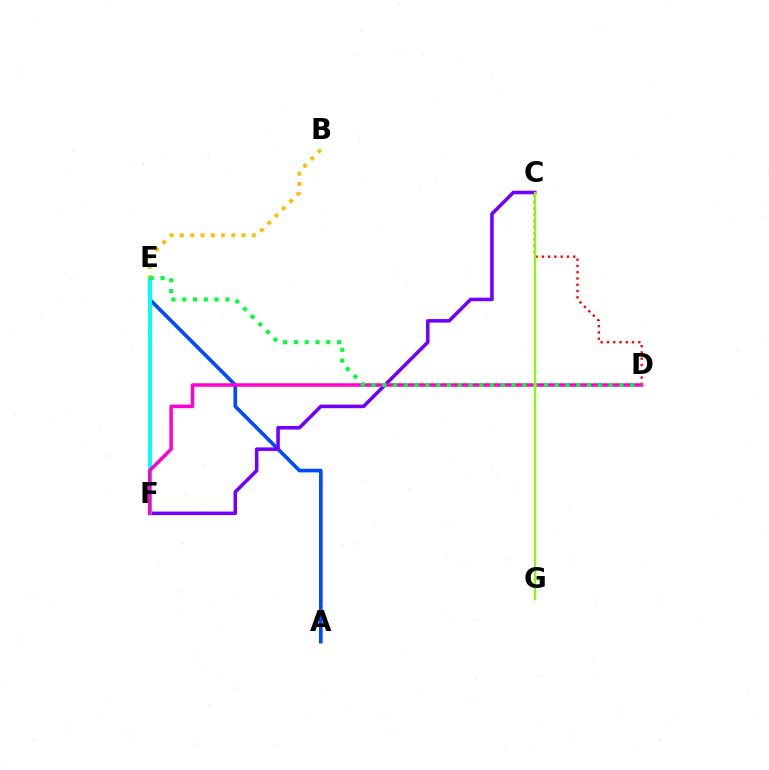{('A', 'E'): [{'color': '#004bff', 'line_style': 'solid', 'thickness': 2.63}], ('C', 'F'): [{'color': '#7200ff', 'line_style': 'solid', 'thickness': 2.55}], ('E', 'F'): [{'color': '#00fff6', 'line_style': 'solid', 'thickness': 2.84}], ('C', 'D'): [{'color': '#ff0000', 'line_style': 'dotted', 'thickness': 1.71}], ('B', 'E'): [{'color': '#ffbd00', 'line_style': 'dotted', 'thickness': 2.79}], ('D', 'F'): [{'color': '#ff00cf', 'line_style': 'solid', 'thickness': 2.52}], ('D', 'E'): [{'color': '#00ff39', 'line_style': 'dotted', 'thickness': 2.93}], ('C', 'G'): [{'color': '#84ff00', 'line_style': 'solid', 'thickness': 1.56}]}